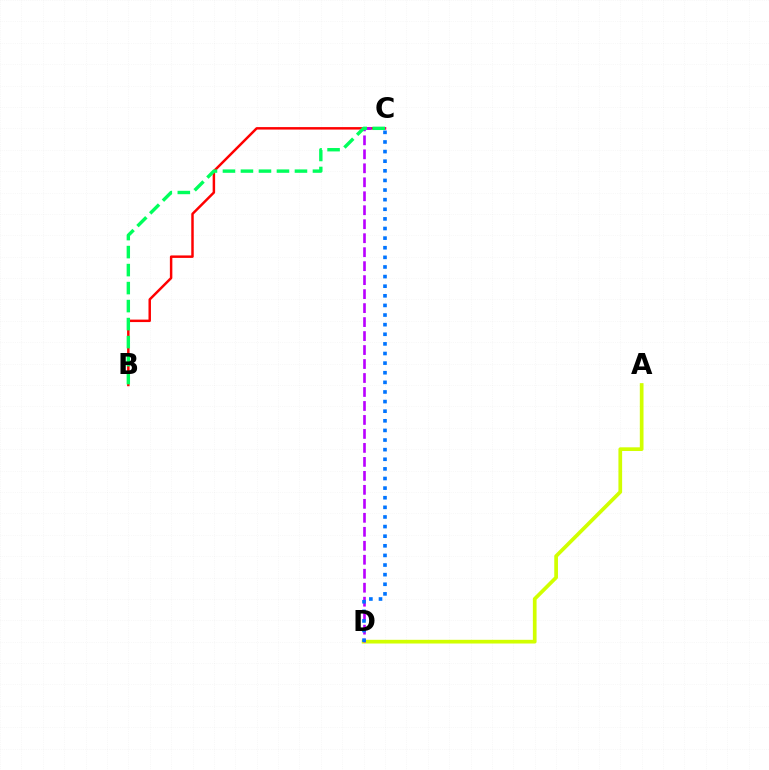{('B', 'C'): [{'color': '#ff0000', 'line_style': 'solid', 'thickness': 1.78}, {'color': '#00ff5c', 'line_style': 'dashed', 'thickness': 2.45}], ('A', 'D'): [{'color': '#d1ff00', 'line_style': 'solid', 'thickness': 2.67}], ('C', 'D'): [{'color': '#b900ff', 'line_style': 'dashed', 'thickness': 1.9}, {'color': '#0074ff', 'line_style': 'dotted', 'thickness': 2.61}]}